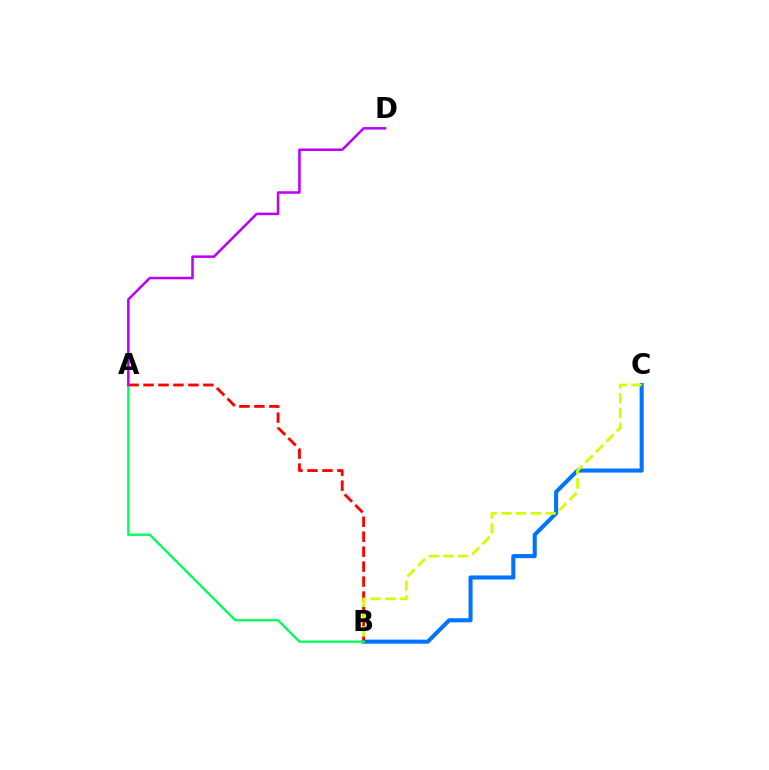{('B', 'C'): [{'color': '#0074ff', 'line_style': 'solid', 'thickness': 2.93}, {'color': '#d1ff00', 'line_style': 'dashed', 'thickness': 2.0}], ('A', 'B'): [{'color': '#ff0000', 'line_style': 'dashed', 'thickness': 2.03}, {'color': '#00ff5c', 'line_style': 'solid', 'thickness': 1.7}], ('A', 'D'): [{'color': '#b900ff', 'line_style': 'solid', 'thickness': 1.82}]}